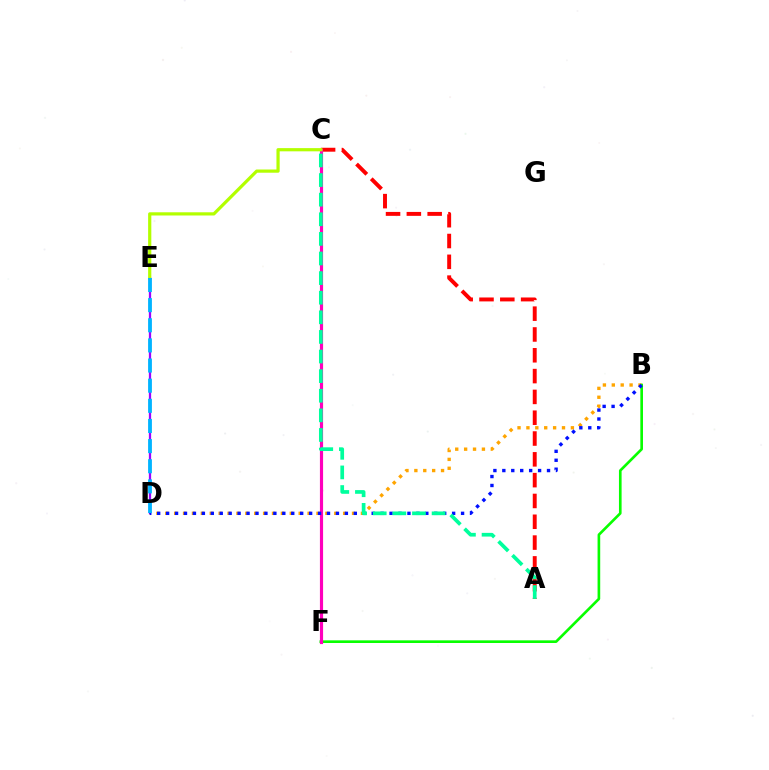{('B', 'D'): [{'color': '#ffa500', 'line_style': 'dotted', 'thickness': 2.42}, {'color': '#0010ff', 'line_style': 'dotted', 'thickness': 2.43}], ('A', 'C'): [{'color': '#ff0000', 'line_style': 'dashed', 'thickness': 2.83}, {'color': '#00ff9d', 'line_style': 'dashed', 'thickness': 2.66}], ('D', 'E'): [{'color': '#9b00ff', 'line_style': 'solid', 'thickness': 1.63}, {'color': '#00b5ff', 'line_style': 'dashed', 'thickness': 2.74}], ('B', 'F'): [{'color': '#08ff00', 'line_style': 'solid', 'thickness': 1.91}], ('C', 'F'): [{'color': '#ff00bd', 'line_style': 'solid', 'thickness': 2.27}], ('C', 'E'): [{'color': '#b3ff00', 'line_style': 'solid', 'thickness': 2.31}]}